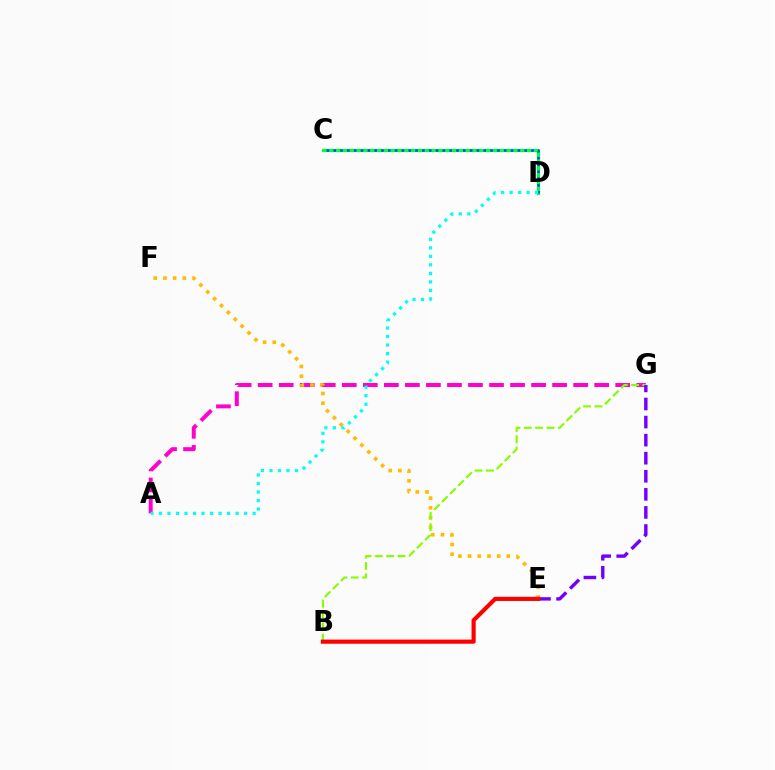{('A', 'G'): [{'color': '#ff00cf', 'line_style': 'dashed', 'thickness': 2.86}], ('E', 'F'): [{'color': '#ffbd00', 'line_style': 'dotted', 'thickness': 2.64}], ('C', 'D'): [{'color': '#00ff39', 'line_style': 'solid', 'thickness': 2.3}, {'color': '#004bff', 'line_style': 'dotted', 'thickness': 1.85}], ('A', 'D'): [{'color': '#00fff6', 'line_style': 'dotted', 'thickness': 2.31}], ('B', 'G'): [{'color': '#84ff00', 'line_style': 'dashed', 'thickness': 1.54}], ('E', 'G'): [{'color': '#7200ff', 'line_style': 'dashed', 'thickness': 2.46}], ('B', 'E'): [{'color': '#ff0000', 'line_style': 'solid', 'thickness': 2.98}]}